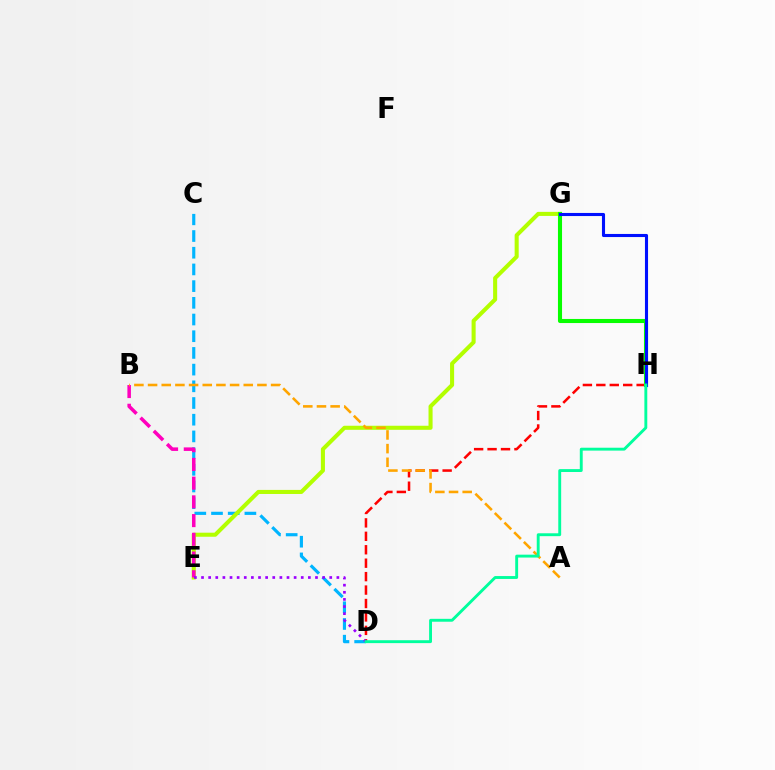{('C', 'D'): [{'color': '#00b5ff', 'line_style': 'dashed', 'thickness': 2.27}], ('E', 'G'): [{'color': '#b3ff00', 'line_style': 'solid', 'thickness': 2.92}], ('B', 'E'): [{'color': '#ff00bd', 'line_style': 'dashed', 'thickness': 2.54}], ('D', 'H'): [{'color': '#ff0000', 'line_style': 'dashed', 'thickness': 1.83}, {'color': '#00ff9d', 'line_style': 'solid', 'thickness': 2.08}], ('G', 'H'): [{'color': '#08ff00', 'line_style': 'solid', 'thickness': 2.94}, {'color': '#0010ff', 'line_style': 'solid', 'thickness': 2.23}], ('A', 'B'): [{'color': '#ffa500', 'line_style': 'dashed', 'thickness': 1.86}], ('D', 'E'): [{'color': '#9b00ff', 'line_style': 'dotted', 'thickness': 1.94}]}